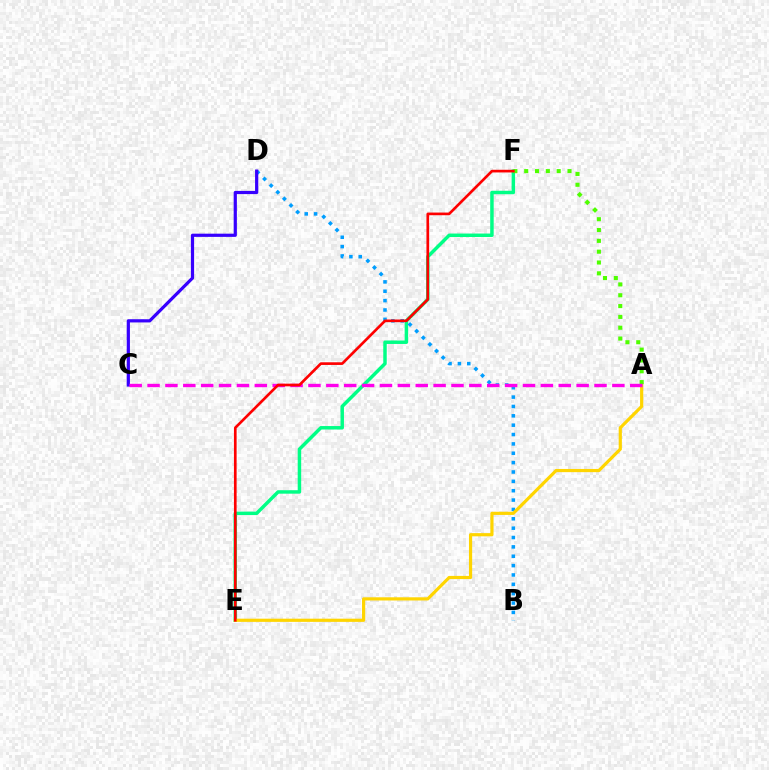{('E', 'F'): [{'color': '#00ff86', 'line_style': 'solid', 'thickness': 2.5}, {'color': '#ff0000', 'line_style': 'solid', 'thickness': 1.92}], ('B', 'D'): [{'color': '#009eff', 'line_style': 'dotted', 'thickness': 2.54}], ('C', 'D'): [{'color': '#3700ff', 'line_style': 'solid', 'thickness': 2.31}], ('A', 'E'): [{'color': '#ffd500', 'line_style': 'solid', 'thickness': 2.29}], ('A', 'F'): [{'color': '#4fff00', 'line_style': 'dotted', 'thickness': 2.94}], ('A', 'C'): [{'color': '#ff00ed', 'line_style': 'dashed', 'thickness': 2.43}]}